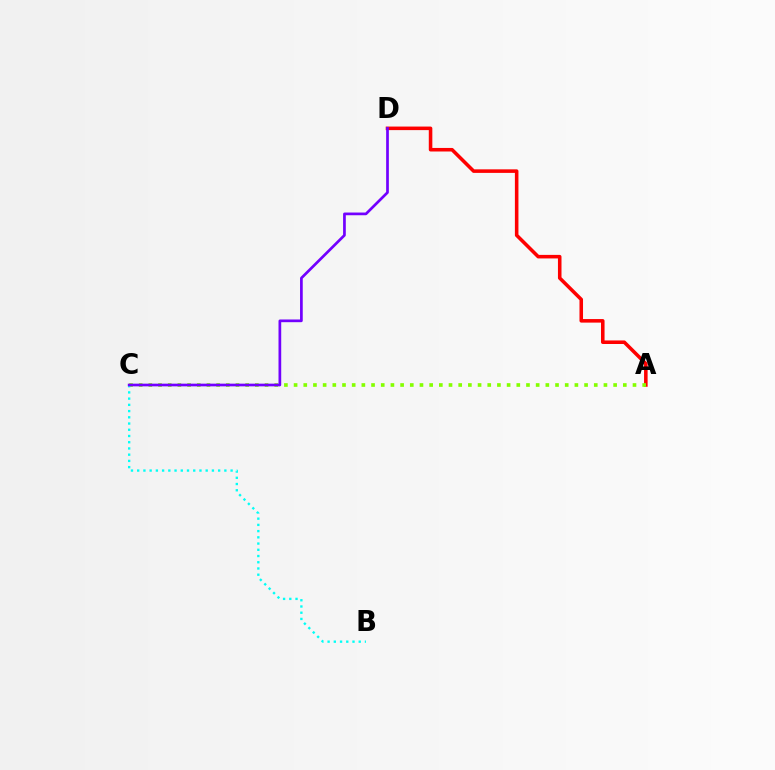{('A', 'D'): [{'color': '#ff0000', 'line_style': 'solid', 'thickness': 2.56}], ('A', 'C'): [{'color': '#84ff00', 'line_style': 'dotted', 'thickness': 2.63}], ('B', 'C'): [{'color': '#00fff6', 'line_style': 'dotted', 'thickness': 1.69}], ('C', 'D'): [{'color': '#7200ff', 'line_style': 'solid', 'thickness': 1.95}]}